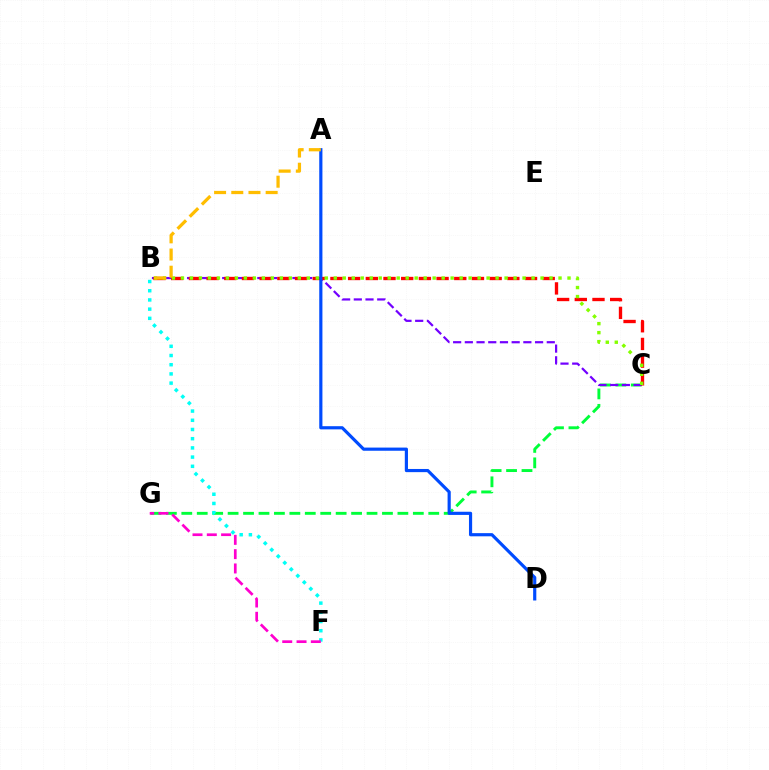{('C', 'G'): [{'color': '#00ff39', 'line_style': 'dashed', 'thickness': 2.1}], ('B', 'C'): [{'color': '#7200ff', 'line_style': 'dashed', 'thickness': 1.59}, {'color': '#ff0000', 'line_style': 'dashed', 'thickness': 2.4}, {'color': '#84ff00', 'line_style': 'dotted', 'thickness': 2.44}], ('B', 'F'): [{'color': '#00fff6', 'line_style': 'dotted', 'thickness': 2.5}], ('A', 'D'): [{'color': '#004bff', 'line_style': 'solid', 'thickness': 2.28}], ('A', 'B'): [{'color': '#ffbd00', 'line_style': 'dashed', 'thickness': 2.34}], ('F', 'G'): [{'color': '#ff00cf', 'line_style': 'dashed', 'thickness': 1.94}]}